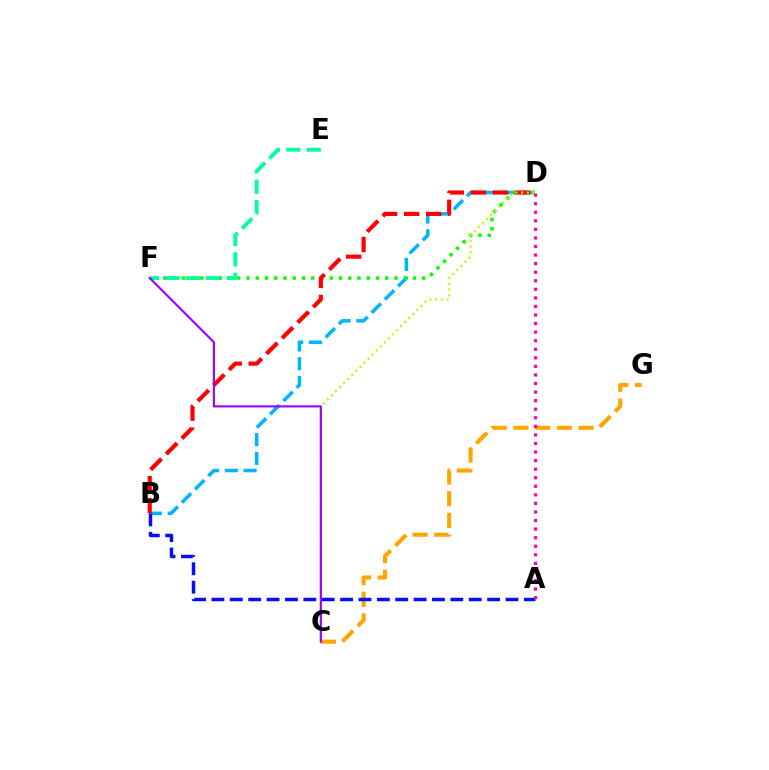{('B', 'D'): [{'color': '#00b5ff', 'line_style': 'dashed', 'thickness': 2.55}, {'color': '#ff0000', 'line_style': 'dashed', 'thickness': 2.99}], ('C', 'G'): [{'color': '#ffa500', 'line_style': 'dashed', 'thickness': 2.95}], ('D', 'F'): [{'color': '#08ff00', 'line_style': 'dotted', 'thickness': 2.51}], ('C', 'D'): [{'color': '#b3ff00', 'line_style': 'dotted', 'thickness': 1.56}], ('E', 'F'): [{'color': '#00ff9d', 'line_style': 'dashed', 'thickness': 2.77}], ('A', 'B'): [{'color': '#0010ff', 'line_style': 'dashed', 'thickness': 2.5}], ('C', 'F'): [{'color': '#9b00ff', 'line_style': 'solid', 'thickness': 1.53}], ('A', 'D'): [{'color': '#ff00bd', 'line_style': 'dotted', 'thickness': 2.33}]}